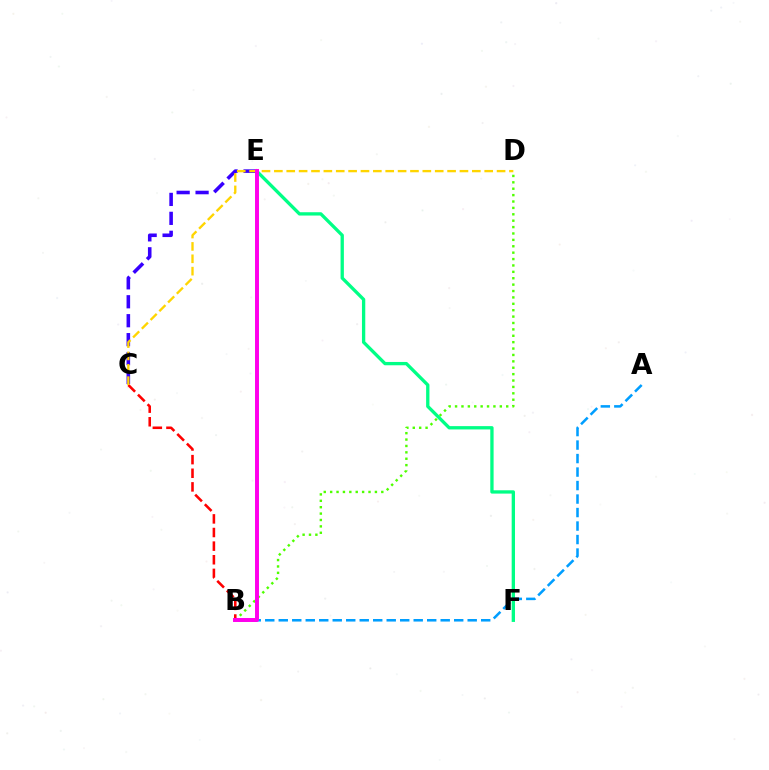{('B', 'D'): [{'color': '#4fff00', 'line_style': 'dotted', 'thickness': 1.74}], ('E', 'F'): [{'color': '#00ff86', 'line_style': 'solid', 'thickness': 2.39}], ('C', 'E'): [{'color': '#3700ff', 'line_style': 'dashed', 'thickness': 2.57}], ('B', 'C'): [{'color': '#ff0000', 'line_style': 'dashed', 'thickness': 1.85}], ('C', 'D'): [{'color': '#ffd500', 'line_style': 'dashed', 'thickness': 1.68}], ('A', 'B'): [{'color': '#009eff', 'line_style': 'dashed', 'thickness': 1.83}], ('B', 'E'): [{'color': '#ff00ed', 'line_style': 'solid', 'thickness': 2.84}]}